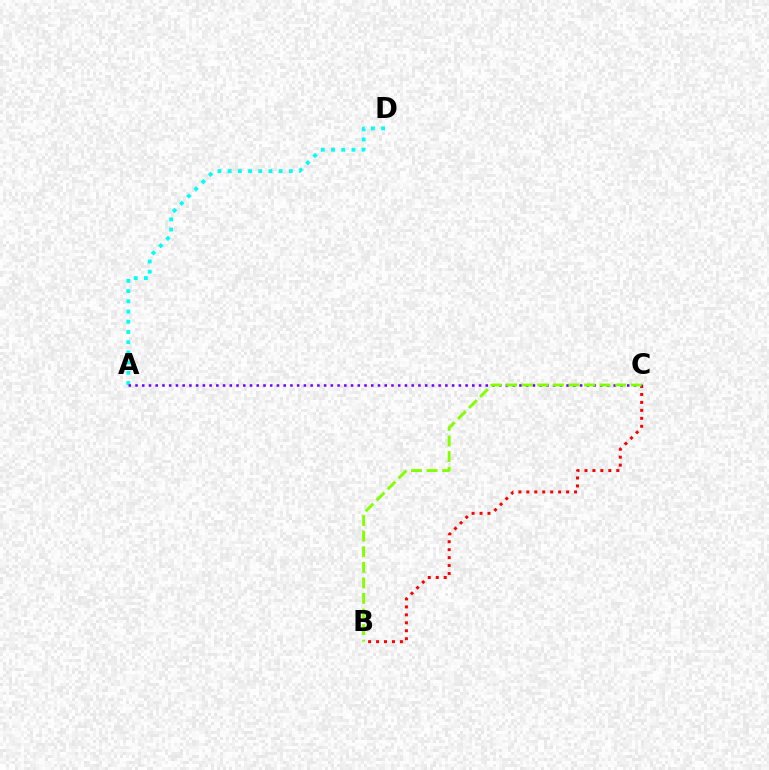{('B', 'C'): [{'color': '#ff0000', 'line_style': 'dotted', 'thickness': 2.16}, {'color': '#84ff00', 'line_style': 'dashed', 'thickness': 2.12}], ('A', 'D'): [{'color': '#00fff6', 'line_style': 'dotted', 'thickness': 2.77}], ('A', 'C'): [{'color': '#7200ff', 'line_style': 'dotted', 'thickness': 1.83}]}